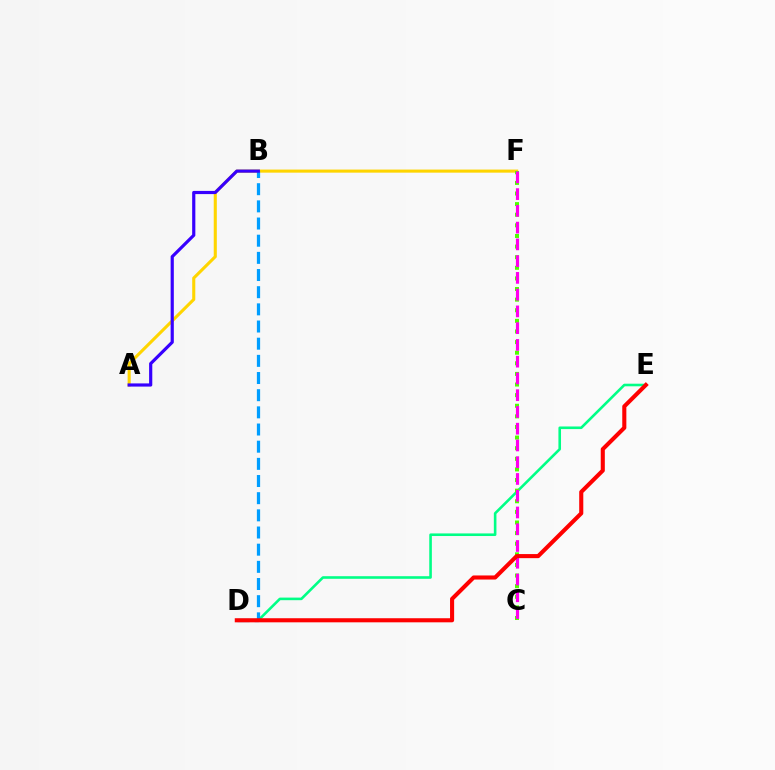{('D', 'E'): [{'color': '#00ff86', 'line_style': 'solid', 'thickness': 1.87}, {'color': '#ff0000', 'line_style': 'solid', 'thickness': 2.94}], ('A', 'F'): [{'color': '#ffd500', 'line_style': 'solid', 'thickness': 2.22}], ('C', 'F'): [{'color': '#4fff00', 'line_style': 'dotted', 'thickness': 2.88}, {'color': '#ff00ed', 'line_style': 'dashed', 'thickness': 2.28}], ('B', 'D'): [{'color': '#009eff', 'line_style': 'dashed', 'thickness': 2.33}], ('A', 'B'): [{'color': '#3700ff', 'line_style': 'solid', 'thickness': 2.29}]}